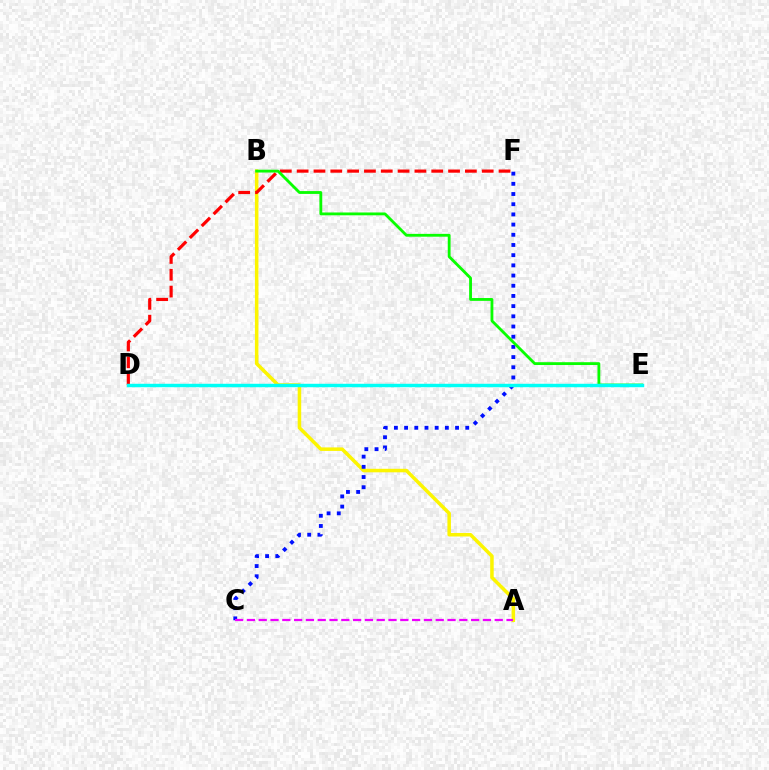{('A', 'B'): [{'color': '#fcf500', 'line_style': 'solid', 'thickness': 2.53}], ('C', 'F'): [{'color': '#0010ff', 'line_style': 'dotted', 'thickness': 2.77}], ('D', 'F'): [{'color': '#ff0000', 'line_style': 'dashed', 'thickness': 2.29}], ('B', 'E'): [{'color': '#08ff00', 'line_style': 'solid', 'thickness': 2.03}], ('A', 'C'): [{'color': '#ee00ff', 'line_style': 'dashed', 'thickness': 1.6}], ('D', 'E'): [{'color': '#00fff6', 'line_style': 'solid', 'thickness': 2.48}]}